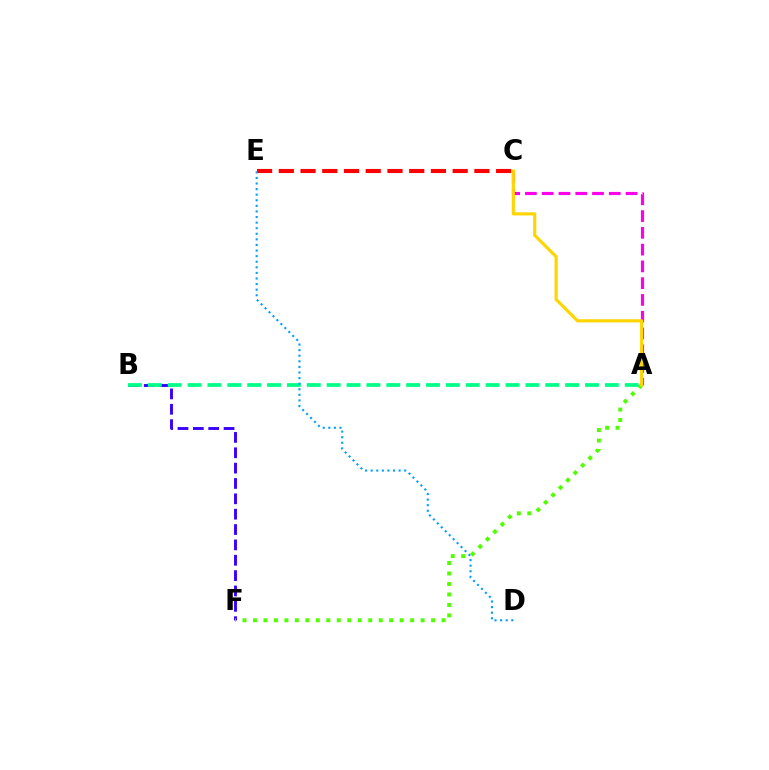{('B', 'F'): [{'color': '#3700ff', 'line_style': 'dashed', 'thickness': 2.09}], ('A', 'C'): [{'color': '#ff00ed', 'line_style': 'dashed', 'thickness': 2.28}, {'color': '#ffd500', 'line_style': 'solid', 'thickness': 2.26}], ('C', 'E'): [{'color': '#ff0000', 'line_style': 'dashed', 'thickness': 2.95}], ('A', 'F'): [{'color': '#4fff00', 'line_style': 'dotted', 'thickness': 2.85}], ('A', 'B'): [{'color': '#00ff86', 'line_style': 'dashed', 'thickness': 2.7}], ('D', 'E'): [{'color': '#009eff', 'line_style': 'dotted', 'thickness': 1.52}]}